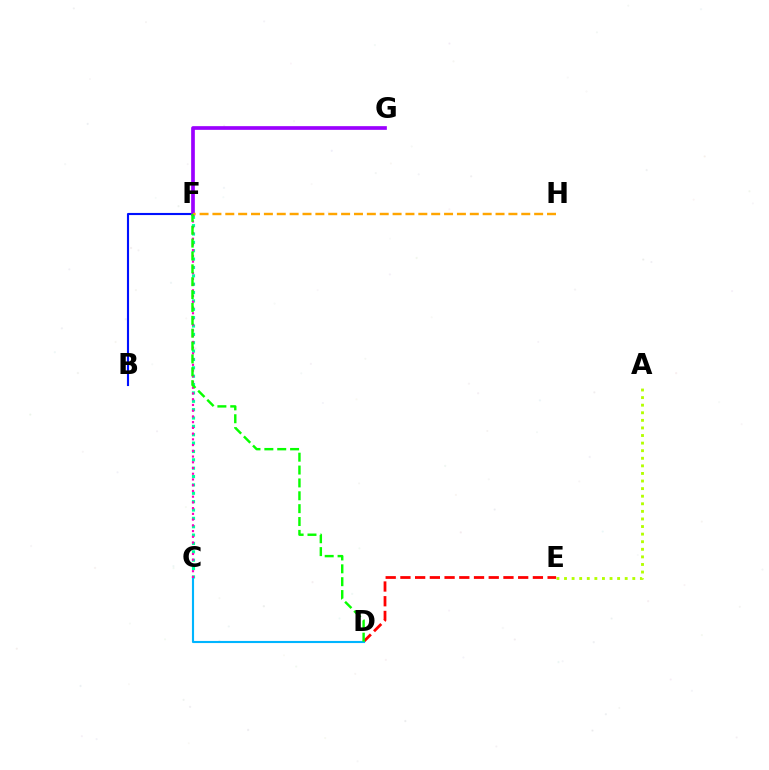{('A', 'E'): [{'color': '#b3ff00', 'line_style': 'dotted', 'thickness': 2.06}], ('D', 'E'): [{'color': '#ff0000', 'line_style': 'dashed', 'thickness': 2.0}], ('C', 'F'): [{'color': '#00ff9d', 'line_style': 'dotted', 'thickness': 2.27}, {'color': '#ff00bd', 'line_style': 'dotted', 'thickness': 1.56}], ('C', 'D'): [{'color': '#00b5ff', 'line_style': 'solid', 'thickness': 1.52}], ('B', 'F'): [{'color': '#0010ff', 'line_style': 'solid', 'thickness': 1.53}], ('F', 'G'): [{'color': '#9b00ff', 'line_style': 'solid', 'thickness': 2.65}], ('F', 'H'): [{'color': '#ffa500', 'line_style': 'dashed', 'thickness': 1.75}], ('D', 'F'): [{'color': '#08ff00', 'line_style': 'dashed', 'thickness': 1.75}]}